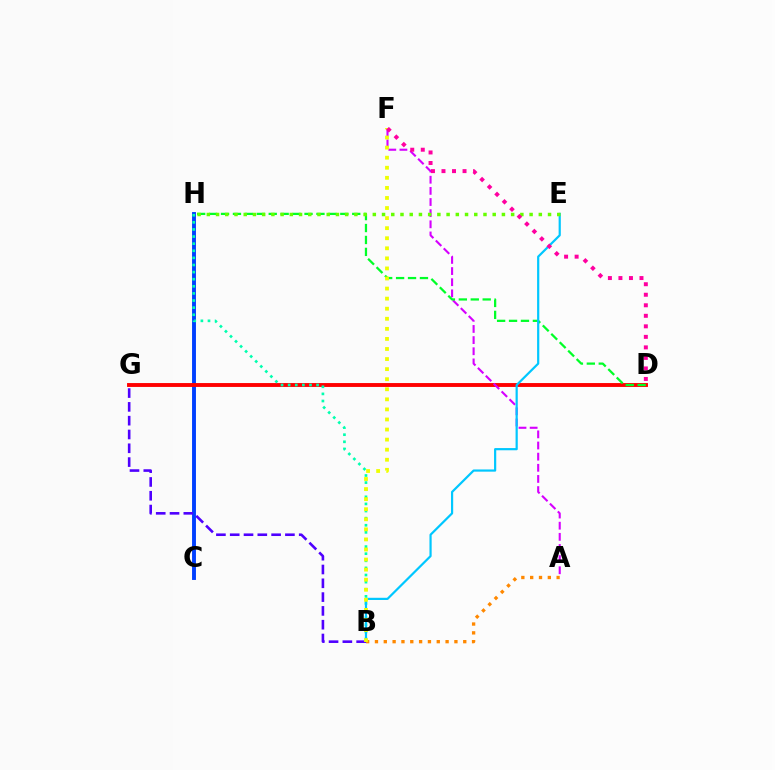{('C', 'H'): [{'color': '#003fff', 'line_style': 'solid', 'thickness': 2.81}], ('D', 'G'): [{'color': '#ff0000', 'line_style': 'solid', 'thickness': 2.8}], ('A', 'F'): [{'color': '#d600ff', 'line_style': 'dashed', 'thickness': 1.51}], ('D', 'H'): [{'color': '#00ff27', 'line_style': 'dashed', 'thickness': 1.62}], ('B', 'H'): [{'color': '#00ffaf', 'line_style': 'dotted', 'thickness': 1.93}], ('B', 'E'): [{'color': '#00c7ff', 'line_style': 'solid', 'thickness': 1.58}], ('A', 'B'): [{'color': '#ff8800', 'line_style': 'dotted', 'thickness': 2.4}], ('B', 'G'): [{'color': '#4f00ff', 'line_style': 'dashed', 'thickness': 1.87}], ('E', 'H'): [{'color': '#66ff00', 'line_style': 'dotted', 'thickness': 2.51}], ('B', 'F'): [{'color': '#eeff00', 'line_style': 'dotted', 'thickness': 2.74}], ('D', 'F'): [{'color': '#ff00a0', 'line_style': 'dotted', 'thickness': 2.86}]}